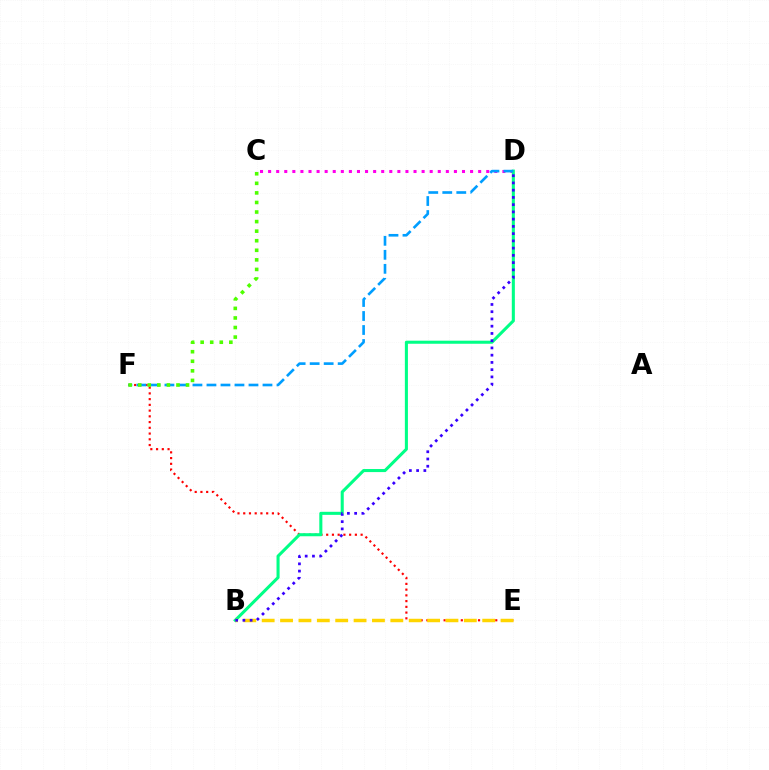{('E', 'F'): [{'color': '#ff0000', 'line_style': 'dotted', 'thickness': 1.56}], ('C', 'D'): [{'color': '#ff00ed', 'line_style': 'dotted', 'thickness': 2.2}], ('B', 'D'): [{'color': '#00ff86', 'line_style': 'solid', 'thickness': 2.2}, {'color': '#3700ff', 'line_style': 'dotted', 'thickness': 1.97}], ('B', 'E'): [{'color': '#ffd500', 'line_style': 'dashed', 'thickness': 2.5}], ('D', 'F'): [{'color': '#009eff', 'line_style': 'dashed', 'thickness': 1.9}], ('C', 'F'): [{'color': '#4fff00', 'line_style': 'dotted', 'thickness': 2.6}]}